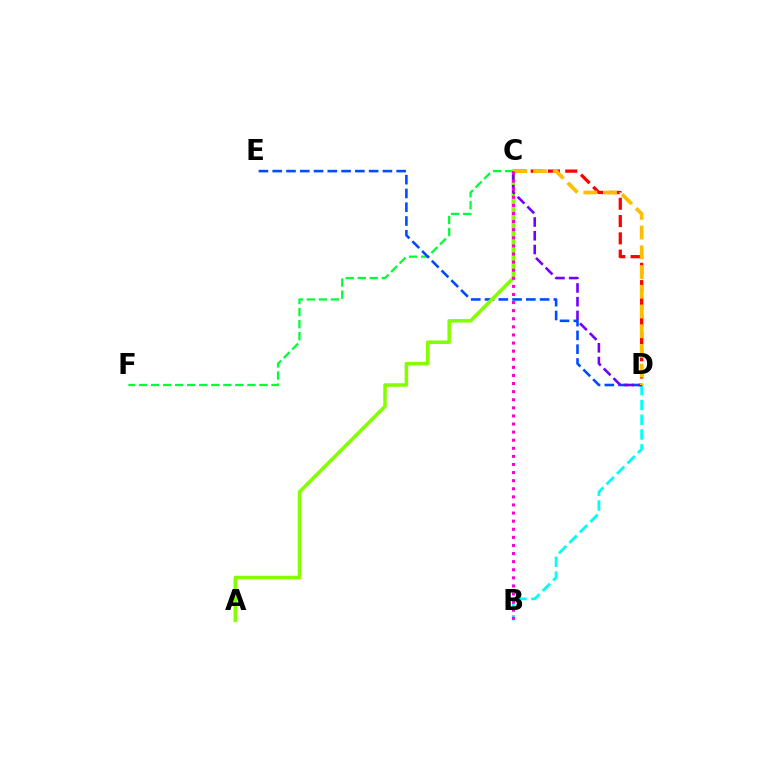{('B', 'D'): [{'color': '#00fff6', 'line_style': 'dashed', 'thickness': 2.01}], ('C', 'F'): [{'color': '#00ff39', 'line_style': 'dashed', 'thickness': 1.64}], ('C', 'D'): [{'color': '#ff0000', 'line_style': 'dashed', 'thickness': 2.35}, {'color': '#7200ff', 'line_style': 'dashed', 'thickness': 1.87}, {'color': '#ffbd00', 'line_style': 'dashed', 'thickness': 2.68}], ('D', 'E'): [{'color': '#004bff', 'line_style': 'dashed', 'thickness': 1.87}], ('A', 'C'): [{'color': '#84ff00', 'line_style': 'solid', 'thickness': 2.55}], ('B', 'C'): [{'color': '#ff00cf', 'line_style': 'dotted', 'thickness': 2.2}]}